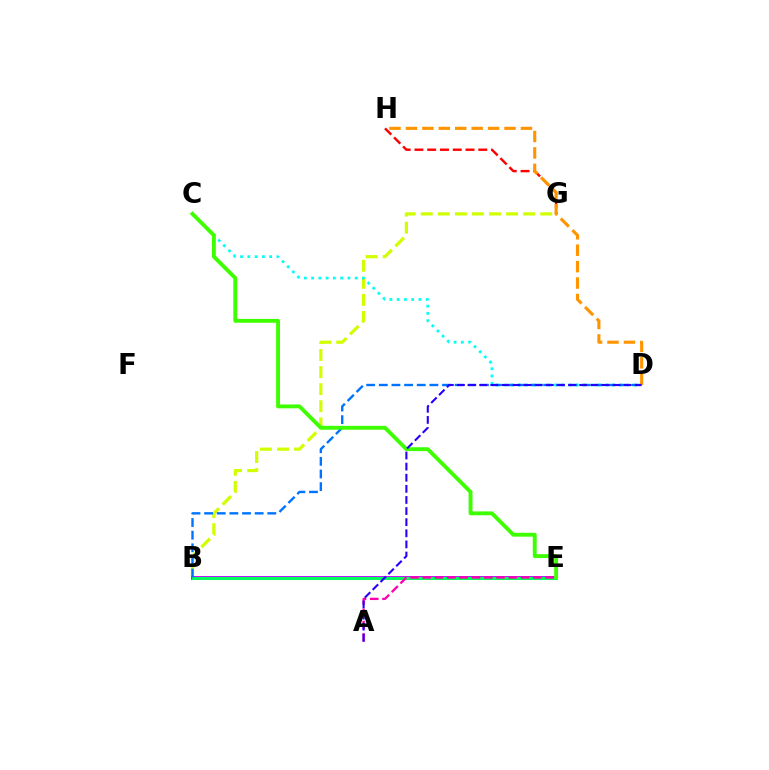{('B', 'G'): [{'color': '#d1ff00', 'line_style': 'dashed', 'thickness': 2.32}], ('C', 'D'): [{'color': '#00fff6', 'line_style': 'dotted', 'thickness': 1.97}], ('G', 'H'): [{'color': '#ff0000', 'line_style': 'dashed', 'thickness': 1.74}], ('B', 'E'): [{'color': '#b900ff', 'line_style': 'solid', 'thickness': 2.75}, {'color': '#00ff5c', 'line_style': 'solid', 'thickness': 2.19}], ('D', 'H'): [{'color': '#ff9400', 'line_style': 'dashed', 'thickness': 2.23}], ('A', 'E'): [{'color': '#ff00ac', 'line_style': 'dashed', 'thickness': 1.67}], ('B', 'D'): [{'color': '#0074ff', 'line_style': 'dashed', 'thickness': 1.72}], ('C', 'E'): [{'color': '#3dff00', 'line_style': 'solid', 'thickness': 2.79}], ('A', 'D'): [{'color': '#2500ff', 'line_style': 'dashed', 'thickness': 1.51}]}